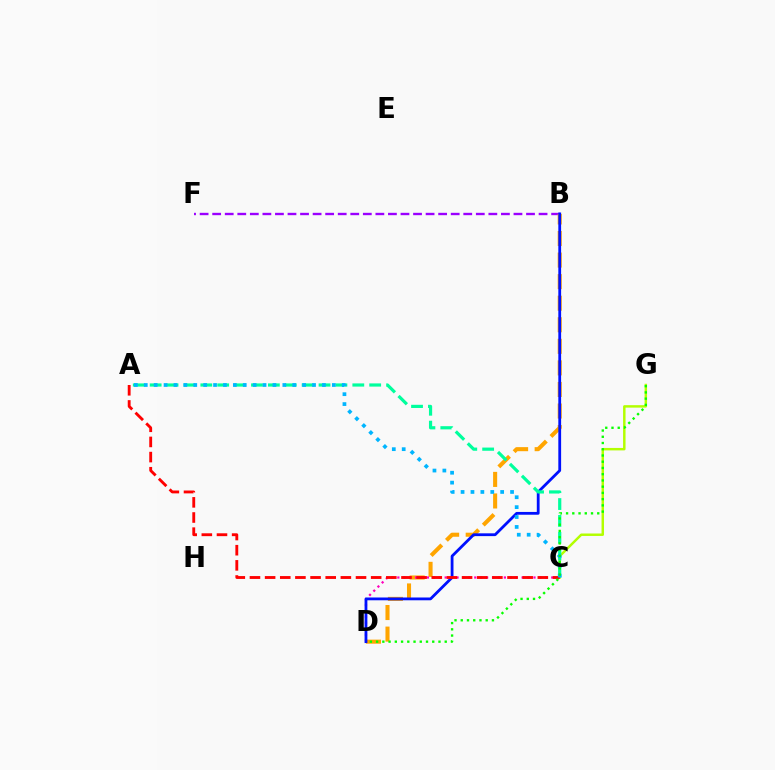{('B', 'F'): [{'color': '#9b00ff', 'line_style': 'dashed', 'thickness': 1.71}], ('C', 'G'): [{'color': '#b3ff00', 'line_style': 'solid', 'thickness': 1.77}], ('B', 'D'): [{'color': '#ffa500', 'line_style': 'dashed', 'thickness': 2.93}, {'color': '#0010ff', 'line_style': 'solid', 'thickness': 2.01}], ('C', 'D'): [{'color': '#ff00bd', 'line_style': 'dotted', 'thickness': 1.61}], ('A', 'C'): [{'color': '#00ff9d', 'line_style': 'dashed', 'thickness': 2.29}, {'color': '#ff0000', 'line_style': 'dashed', 'thickness': 2.06}, {'color': '#00b5ff', 'line_style': 'dotted', 'thickness': 2.69}], ('D', 'G'): [{'color': '#08ff00', 'line_style': 'dotted', 'thickness': 1.69}]}